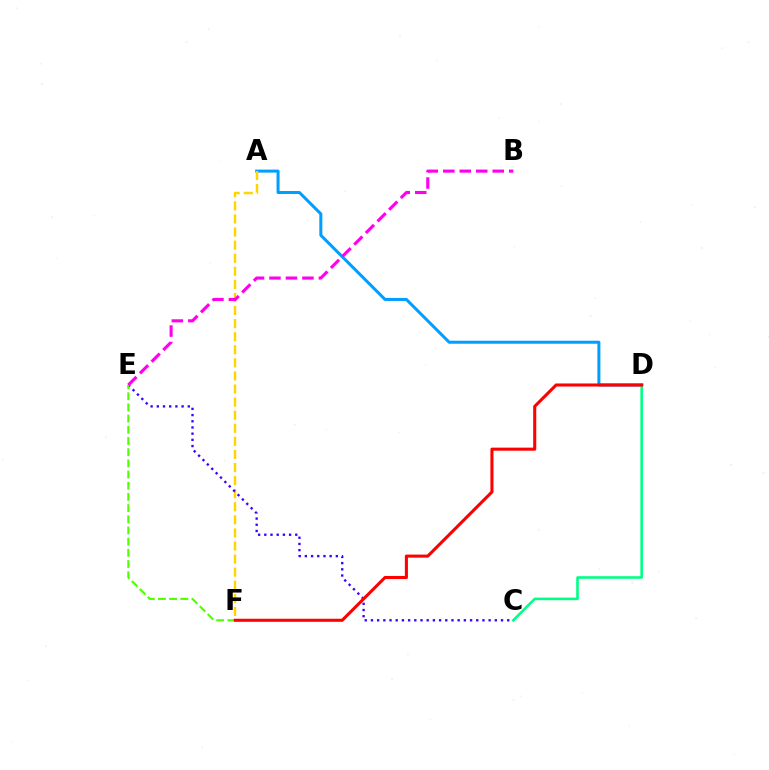{('A', 'D'): [{'color': '#009eff', 'line_style': 'solid', 'thickness': 2.17}], ('A', 'F'): [{'color': '#ffd500', 'line_style': 'dashed', 'thickness': 1.78}], ('C', 'D'): [{'color': '#00ff86', 'line_style': 'solid', 'thickness': 1.87}], ('C', 'E'): [{'color': '#3700ff', 'line_style': 'dotted', 'thickness': 1.68}], ('E', 'F'): [{'color': '#4fff00', 'line_style': 'dashed', 'thickness': 1.52}], ('D', 'F'): [{'color': '#ff0000', 'line_style': 'solid', 'thickness': 2.21}], ('B', 'E'): [{'color': '#ff00ed', 'line_style': 'dashed', 'thickness': 2.24}]}